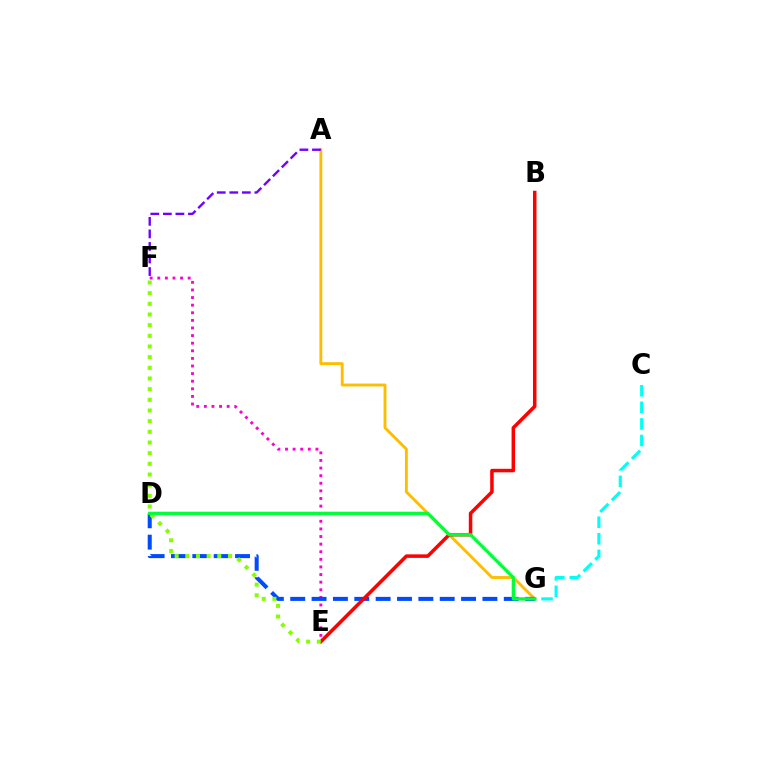{('A', 'G'): [{'color': '#ffbd00', 'line_style': 'solid', 'thickness': 2.07}], ('C', 'G'): [{'color': '#00fff6', 'line_style': 'dashed', 'thickness': 2.25}], ('A', 'F'): [{'color': '#7200ff', 'line_style': 'dashed', 'thickness': 1.7}], ('E', 'F'): [{'color': '#ff00cf', 'line_style': 'dotted', 'thickness': 2.07}, {'color': '#84ff00', 'line_style': 'dotted', 'thickness': 2.9}], ('D', 'G'): [{'color': '#004bff', 'line_style': 'dashed', 'thickness': 2.9}, {'color': '#00ff39', 'line_style': 'solid', 'thickness': 2.34}], ('B', 'E'): [{'color': '#ff0000', 'line_style': 'solid', 'thickness': 2.53}]}